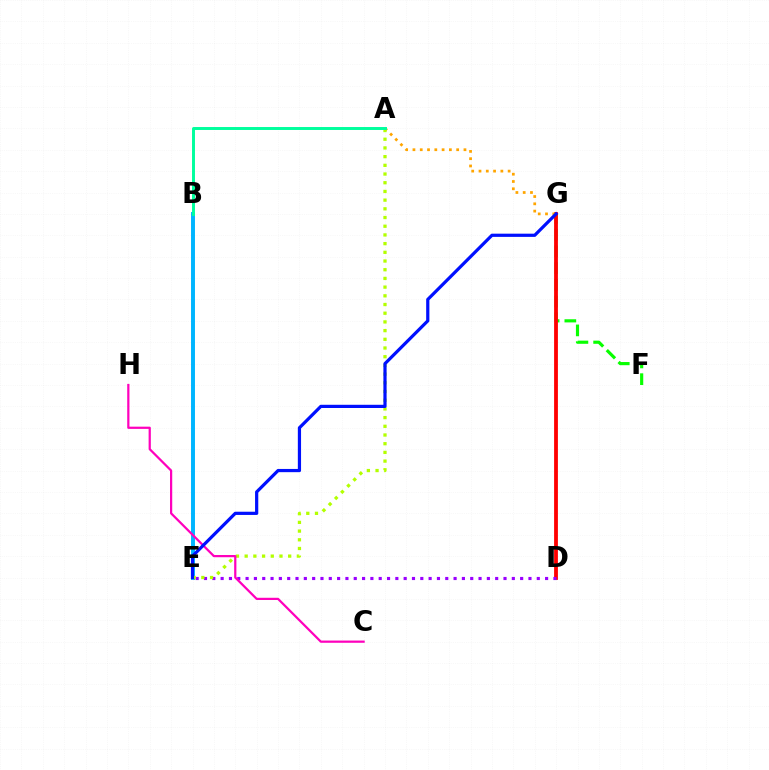{('F', 'G'): [{'color': '#08ff00', 'line_style': 'dashed', 'thickness': 2.27}], ('B', 'E'): [{'color': '#00b5ff', 'line_style': 'solid', 'thickness': 2.84}], ('D', 'G'): [{'color': '#ff0000', 'line_style': 'solid', 'thickness': 2.74}], ('D', 'E'): [{'color': '#9b00ff', 'line_style': 'dotted', 'thickness': 2.26}], ('A', 'G'): [{'color': '#ffa500', 'line_style': 'dotted', 'thickness': 1.98}], ('A', 'E'): [{'color': '#b3ff00', 'line_style': 'dotted', 'thickness': 2.36}], ('A', 'B'): [{'color': '#00ff9d', 'line_style': 'solid', 'thickness': 2.13}], ('C', 'H'): [{'color': '#ff00bd', 'line_style': 'solid', 'thickness': 1.6}], ('E', 'G'): [{'color': '#0010ff', 'line_style': 'solid', 'thickness': 2.31}]}